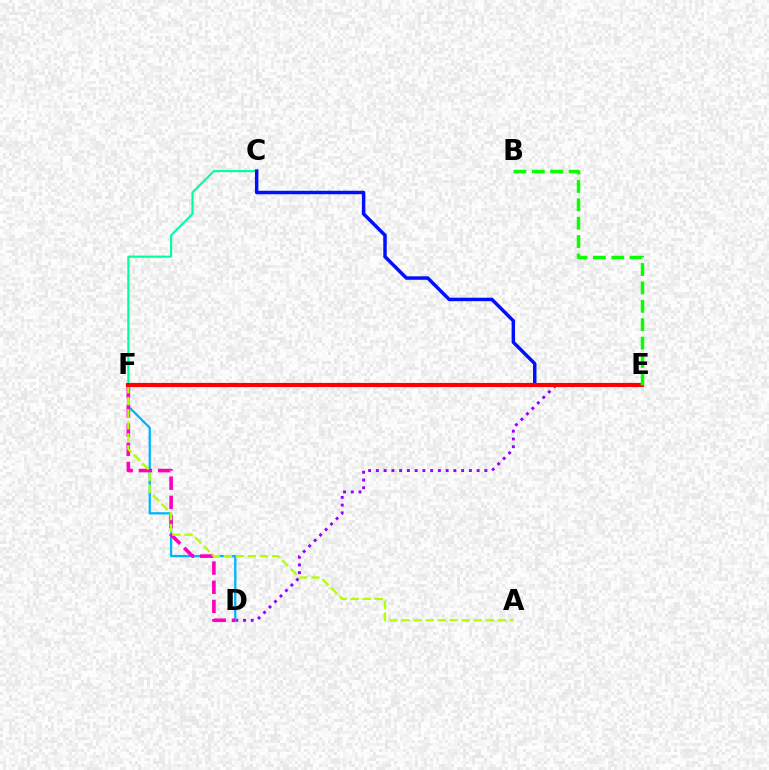{('E', 'F'): [{'color': '#ffa500', 'line_style': 'solid', 'thickness': 2.92}, {'color': '#ff0000', 'line_style': 'solid', 'thickness': 2.96}], ('C', 'F'): [{'color': '#00ff9d', 'line_style': 'solid', 'thickness': 1.54}], ('D', 'E'): [{'color': '#9b00ff', 'line_style': 'dotted', 'thickness': 2.11}], ('D', 'F'): [{'color': '#00b5ff', 'line_style': 'solid', 'thickness': 1.65}, {'color': '#ff00bd', 'line_style': 'dashed', 'thickness': 2.61}], ('C', 'E'): [{'color': '#0010ff', 'line_style': 'solid', 'thickness': 2.5}], ('A', 'F'): [{'color': '#b3ff00', 'line_style': 'dashed', 'thickness': 1.64}], ('B', 'E'): [{'color': '#08ff00', 'line_style': 'dashed', 'thickness': 2.5}]}